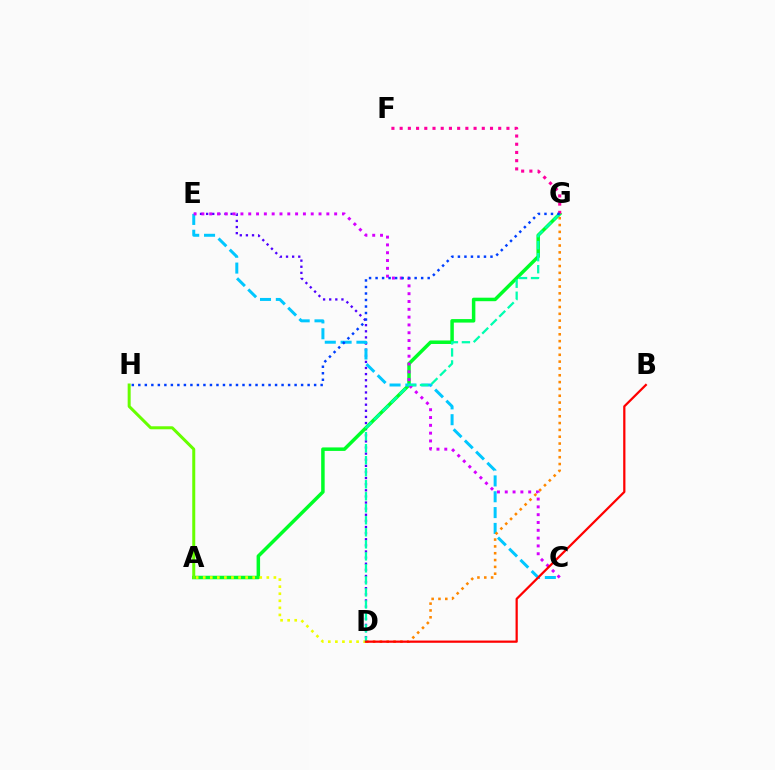{('D', 'E'): [{'color': '#4f00ff', 'line_style': 'dotted', 'thickness': 1.66}], ('A', 'G'): [{'color': '#00ff27', 'line_style': 'solid', 'thickness': 2.52}], ('A', 'H'): [{'color': '#66ff00', 'line_style': 'solid', 'thickness': 2.16}], ('C', 'E'): [{'color': '#00c7ff', 'line_style': 'dashed', 'thickness': 2.15}, {'color': '#d600ff', 'line_style': 'dotted', 'thickness': 2.12}], ('D', 'G'): [{'color': '#ff8800', 'line_style': 'dotted', 'thickness': 1.86}, {'color': '#00ffaf', 'line_style': 'dashed', 'thickness': 1.63}], ('F', 'G'): [{'color': '#ff00a0', 'line_style': 'dotted', 'thickness': 2.23}], ('A', 'D'): [{'color': '#eeff00', 'line_style': 'dotted', 'thickness': 1.92}], ('B', 'D'): [{'color': '#ff0000', 'line_style': 'solid', 'thickness': 1.61}], ('G', 'H'): [{'color': '#003fff', 'line_style': 'dotted', 'thickness': 1.77}]}